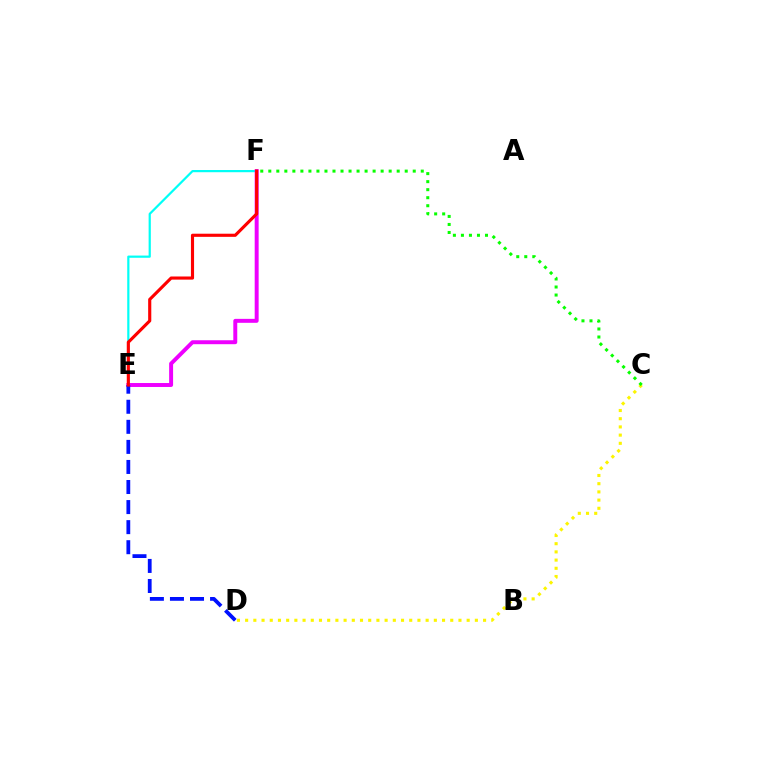{('E', 'F'): [{'color': '#00fff6', 'line_style': 'solid', 'thickness': 1.59}, {'color': '#ee00ff', 'line_style': 'solid', 'thickness': 2.84}, {'color': '#ff0000', 'line_style': 'solid', 'thickness': 2.25}], ('D', 'E'): [{'color': '#0010ff', 'line_style': 'dashed', 'thickness': 2.73}], ('C', 'D'): [{'color': '#fcf500', 'line_style': 'dotted', 'thickness': 2.23}], ('C', 'F'): [{'color': '#08ff00', 'line_style': 'dotted', 'thickness': 2.18}]}